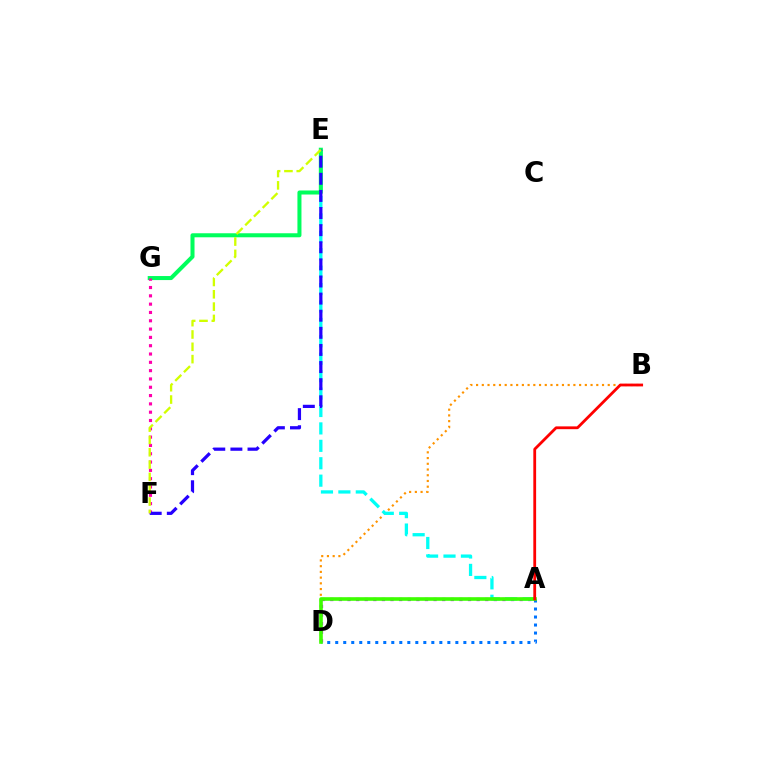{('B', 'D'): [{'color': '#ff9400', 'line_style': 'dotted', 'thickness': 1.56}], ('A', 'D'): [{'color': '#b900ff', 'line_style': 'dotted', 'thickness': 2.34}, {'color': '#0074ff', 'line_style': 'dotted', 'thickness': 2.18}, {'color': '#3dff00', 'line_style': 'solid', 'thickness': 2.6}], ('A', 'E'): [{'color': '#00fff6', 'line_style': 'dashed', 'thickness': 2.37}], ('E', 'G'): [{'color': '#00ff5c', 'line_style': 'solid', 'thickness': 2.9}], ('A', 'B'): [{'color': '#ff0000', 'line_style': 'solid', 'thickness': 2.01}], ('F', 'G'): [{'color': '#ff00ac', 'line_style': 'dotted', 'thickness': 2.26}], ('E', 'F'): [{'color': '#2500ff', 'line_style': 'dashed', 'thickness': 2.32}, {'color': '#d1ff00', 'line_style': 'dashed', 'thickness': 1.67}]}